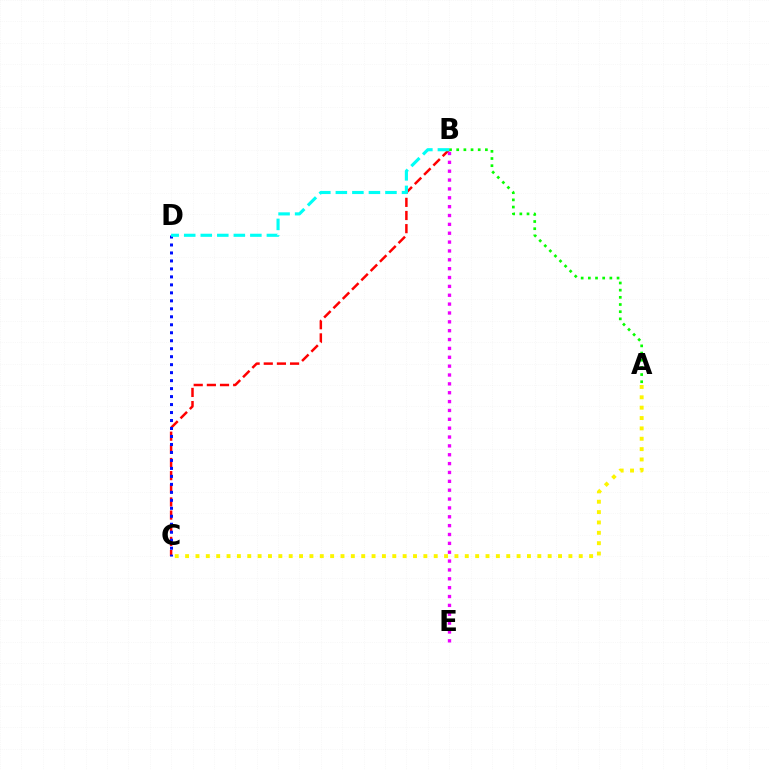{('B', 'C'): [{'color': '#ff0000', 'line_style': 'dashed', 'thickness': 1.79}], ('A', 'B'): [{'color': '#08ff00', 'line_style': 'dotted', 'thickness': 1.95}], ('B', 'E'): [{'color': '#ee00ff', 'line_style': 'dotted', 'thickness': 2.41}], ('C', 'D'): [{'color': '#0010ff', 'line_style': 'dotted', 'thickness': 2.17}], ('A', 'C'): [{'color': '#fcf500', 'line_style': 'dotted', 'thickness': 2.81}], ('B', 'D'): [{'color': '#00fff6', 'line_style': 'dashed', 'thickness': 2.25}]}